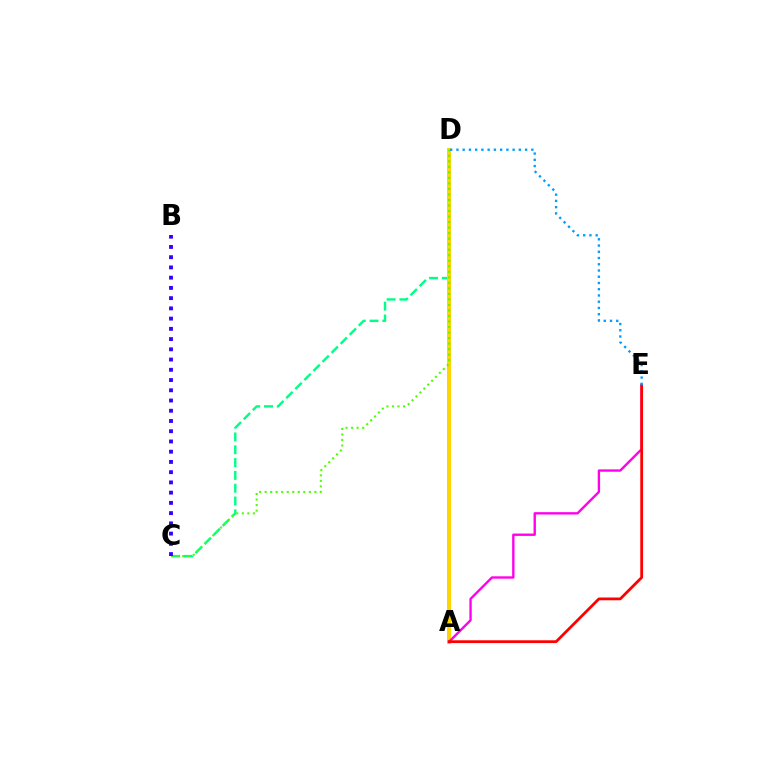{('C', 'D'): [{'color': '#00ff86', 'line_style': 'dashed', 'thickness': 1.74}, {'color': '#4fff00', 'line_style': 'dotted', 'thickness': 1.5}], ('A', 'D'): [{'color': '#ffd500', 'line_style': 'solid', 'thickness': 2.9}], ('B', 'C'): [{'color': '#3700ff', 'line_style': 'dotted', 'thickness': 2.78}], ('A', 'E'): [{'color': '#ff00ed', 'line_style': 'solid', 'thickness': 1.7}, {'color': '#ff0000', 'line_style': 'solid', 'thickness': 1.99}], ('D', 'E'): [{'color': '#009eff', 'line_style': 'dotted', 'thickness': 1.7}]}